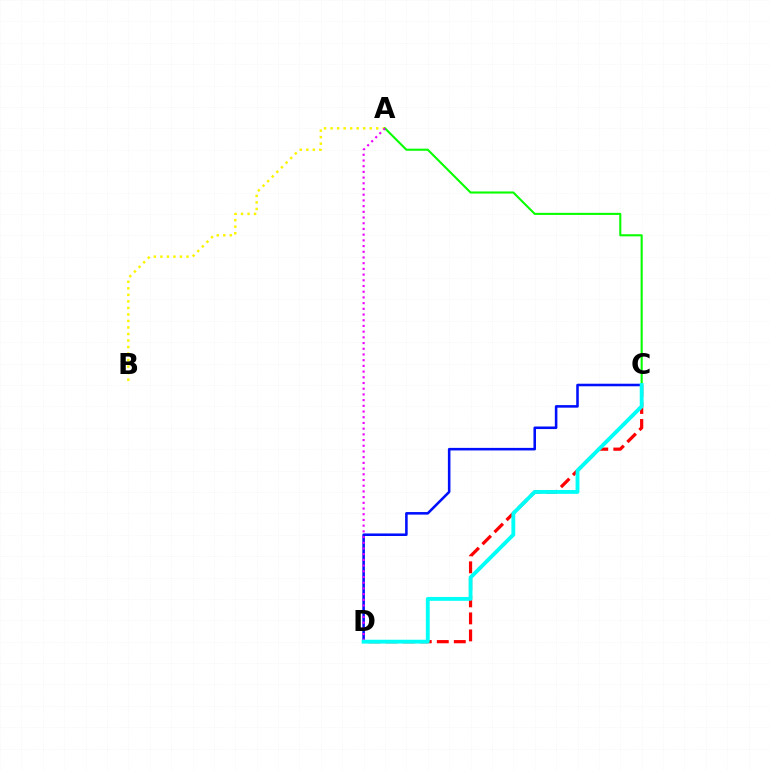{('A', 'B'): [{'color': '#fcf500', 'line_style': 'dotted', 'thickness': 1.77}], ('A', 'C'): [{'color': '#08ff00', 'line_style': 'solid', 'thickness': 1.51}], ('C', 'D'): [{'color': '#ff0000', 'line_style': 'dashed', 'thickness': 2.31}, {'color': '#0010ff', 'line_style': 'solid', 'thickness': 1.85}, {'color': '#00fff6', 'line_style': 'solid', 'thickness': 2.77}], ('A', 'D'): [{'color': '#ee00ff', 'line_style': 'dotted', 'thickness': 1.55}]}